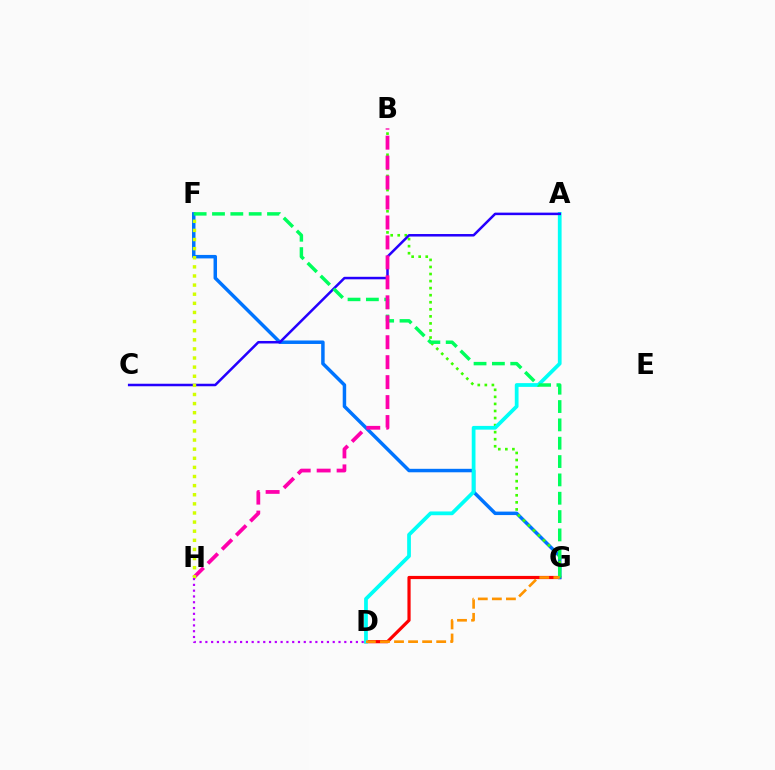{('D', 'G'): [{'color': '#ff0000', 'line_style': 'solid', 'thickness': 2.3}, {'color': '#ff9400', 'line_style': 'dashed', 'thickness': 1.91}], ('F', 'G'): [{'color': '#0074ff', 'line_style': 'solid', 'thickness': 2.5}, {'color': '#00ff5c', 'line_style': 'dashed', 'thickness': 2.49}], ('B', 'G'): [{'color': '#3dff00', 'line_style': 'dotted', 'thickness': 1.92}], ('A', 'D'): [{'color': '#00fff6', 'line_style': 'solid', 'thickness': 2.69}], ('A', 'C'): [{'color': '#2500ff', 'line_style': 'solid', 'thickness': 1.81}], ('B', 'H'): [{'color': '#ff00ac', 'line_style': 'dashed', 'thickness': 2.71}], ('F', 'H'): [{'color': '#d1ff00', 'line_style': 'dotted', 'thickness': 2.48}], ('D', 'H'): [{'color': '#b900ff', 'line_style': 'dotted', 'thickness': 1.57}]}